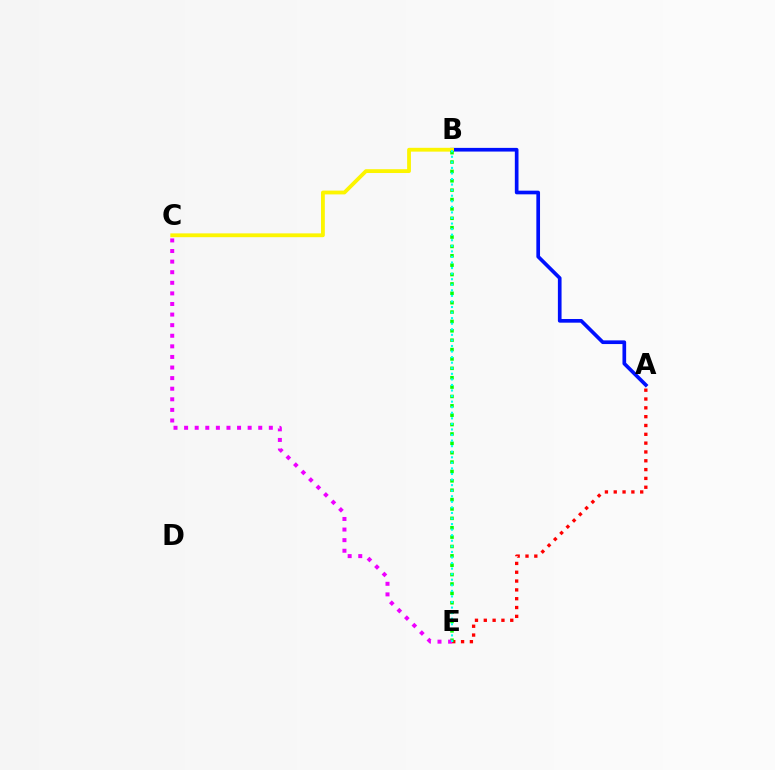{('A', 'E'): [{'color': '#ff0000', 'line_style': 'dotted', 'thickness': 2.4}], ('A', 'B'): [{'color': '#0010ff', 'line_style': 'solid', 'thickness': 2.65}], ('B', 'C'): [{'color': '#fcf500', 'line_style': 'solid', 'thickness': 2.75}], ('B', 'E'): [{'color': '#08ff00', 'line_style': 'dotted', 'thickness': 2.55}, {'color': '#00fff6', 'line_style': 'dotted', 'thickness': 1.51}], ('C', 'E'): [{'color': '#ee00ff', 'line_style': 'dotted', 'thickness': 2.88}]}